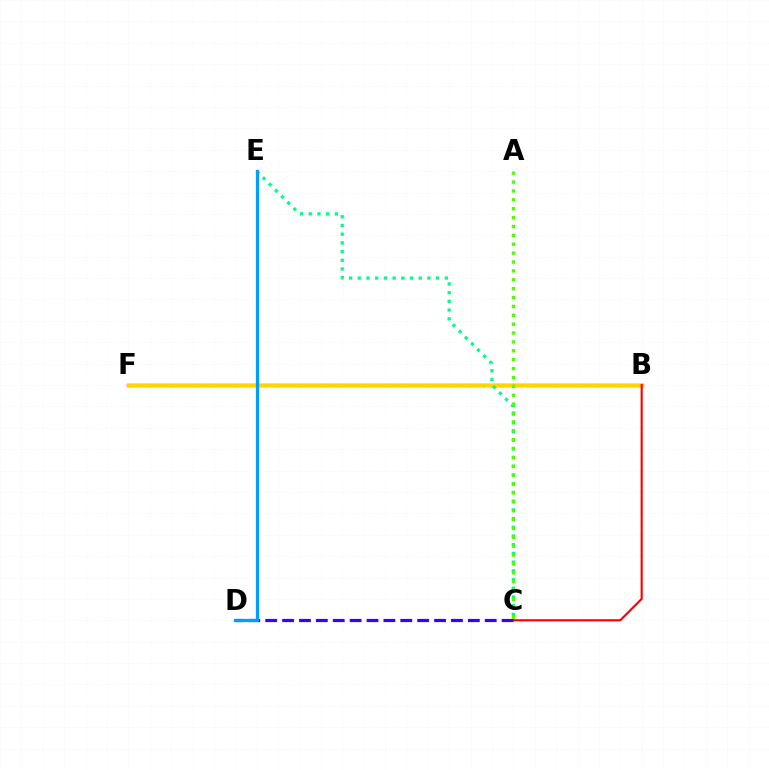{('B', 'F'): [{'color': '#ff00ed', 'line_style': 'solid', 'thickness': 2.45}, {'color': '#ffd500', 'line_style': 'solid', 'thickness': 2.38}], ('B', 'C'): [{'color': '#ff0000', 'line_style': 'solid', 'thickness': 1.54}], ('C', 'D'): [{'color': '#3700ff', 'line_style': 'dashed', 'thickness': 2.29}], ('C', 'E'): [{'color': '#00ff86', 'line_style': 'dotted', 'thickness': 2.37}], ('D', 'E'): [{'color': '#009eff', 'line_style': 'solid', 'thickness': 2.33}], ('A', 'C'): [{'color': '#4fff00', 'line_style': 'dotted', 'thickness': 2.41}]}